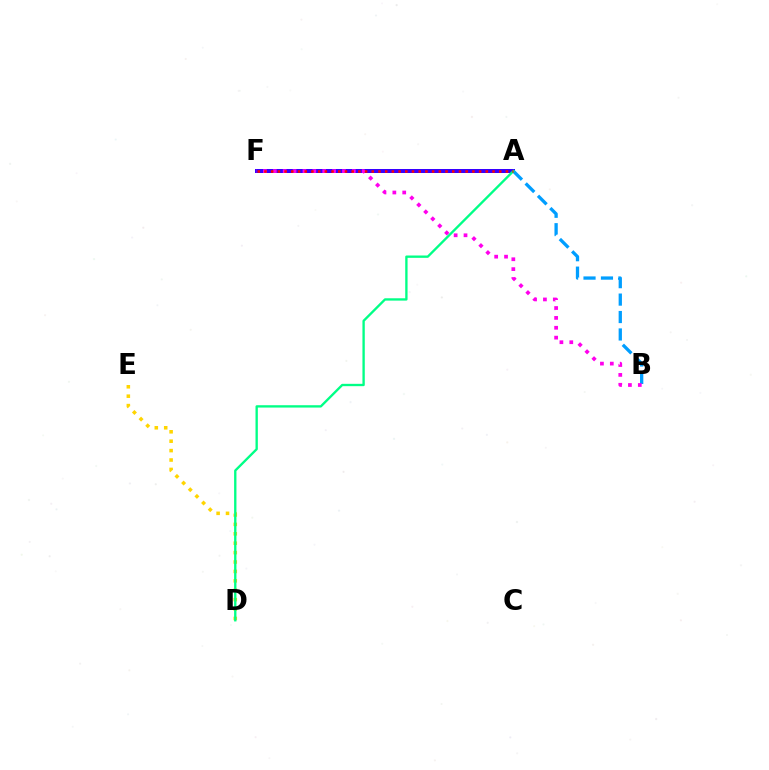{('A', 'F'): [{'color': '#4fff00', 'line_style': 'dashed', 'thickness': 2.88}, {'color': '#3700ff', 'line_style': 'solid', 'thickness': 2.88}, {'color': '#ff0000', 'line_style': 'dotted', 'thickness': 1.82}], ('A', 'B'): [{'color': '#009eff', 'line_style': 'dashed', 'thickness': 2.37}], ('D', 'E'): [{'color': '#ffd500', 'line_style': 'dotted', 'thickness': 2.56}], ('B', 'F'): [{'color': '#ff00ed', 'line_style': 'dotted', 'thickness': 2.68}], ('A', 'D'): [{'color': '#00ff86', 'line_style': 'solid', 'thickness': 1.69}]}